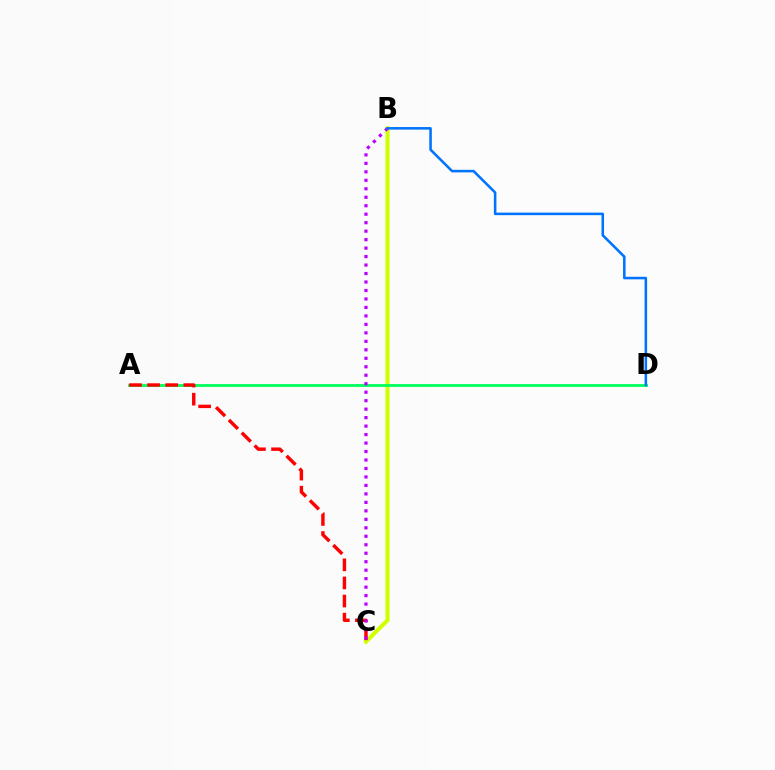{('B', 'C'): [{'color': '#d1ff00', 'line_style': 'solid', 'thickness': 2.95}, {'color': '#b900ff', 'line_style': 'dotted', 'thickness': 2.3}], ('A', 'D'): [{'color': '#00ff5c', 'line_style': 'solid', 'thickness': 2.03}], ('A', 'C'): [{'color': '#ff0000', 'line_style': 'dashed', 'thickness': 2.46}], ('B', 'D'): [{'color': '#0074ff', 'line_style': 'solid', 'thickness': 1.84}]}